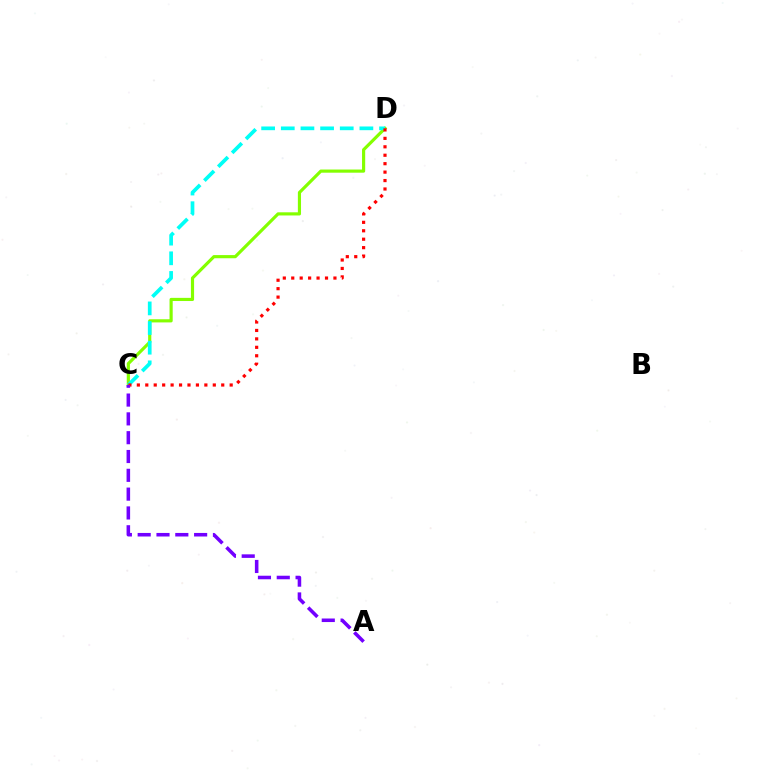{('C', 'D'): [{'color': '#84ff00', 'line_style': 'solid', 'thickness': 2.28}, {'color': '#00fff6', 'line_style': 'dashed', 'thickness': 2.67}, {'color': '#ff0000', 'line_style': 'dotted', 'thickness': 2.29}], ('A', 'C'): [{'color': '#7200ff', 'line_style': 'dashed', 'thickness': 2.56}]}